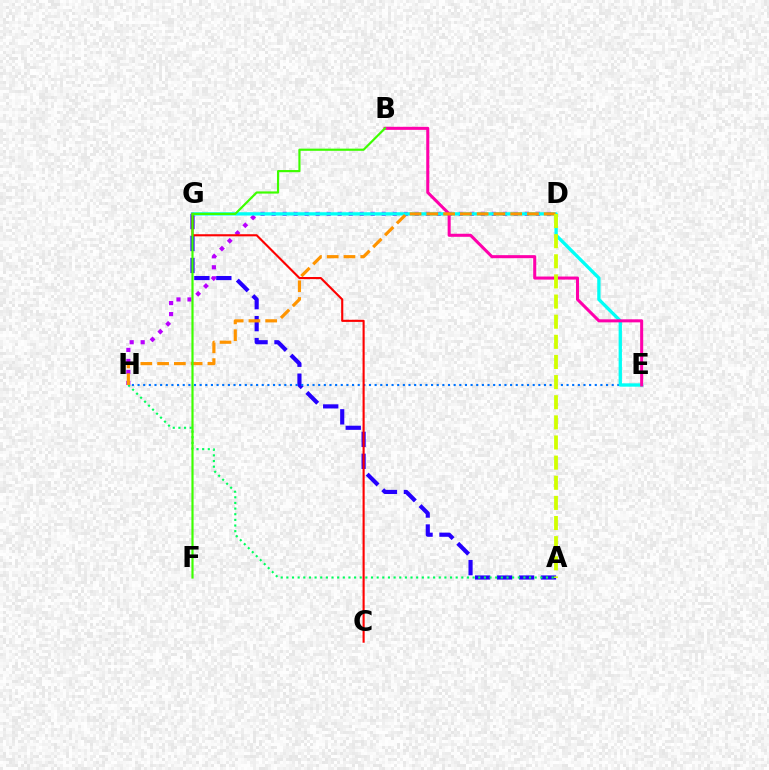{('A', 'G'): [{'color': '#2500ff', 'line_style': 'dashed', 'thickness': 2.98}], ('A', 'H'): [{'color': '#00ff5c', 'line_style': 'dotted', 'thickness': 1.53}], ('E', 'H'): [{'color': '#0074ff', 'line_style': 'dotted', 'thickness': 1.53}], ('D', 'H'): [{'color': '#b900ff', 'line_style': 'dotted', 'thickness': 2.99}, {'color': '#ff9400', 'line_style': 'dashed', 'thickness': 2.28}], ('E', 'G'): [{'color': '#00fff6', 'line_style': 'solid', 'thickness': 2.39}], ('C', 'G'): [{'color': '#ff0000', 'line_style': 'solid', 'thickness': 1.52}], ('B', 'E'): [{'color': '#ff00ac', 'line_style': 'solid', 'thickness': 2.19}], ('A', 'D'): [{'color': '#d1ff00', 'line_style': 'dashed', 'thickness': 2.74}], ('B', 'F'): [{'color': '#3dff00', 'line_style': 'solid', 'thickness': 1.57}]}